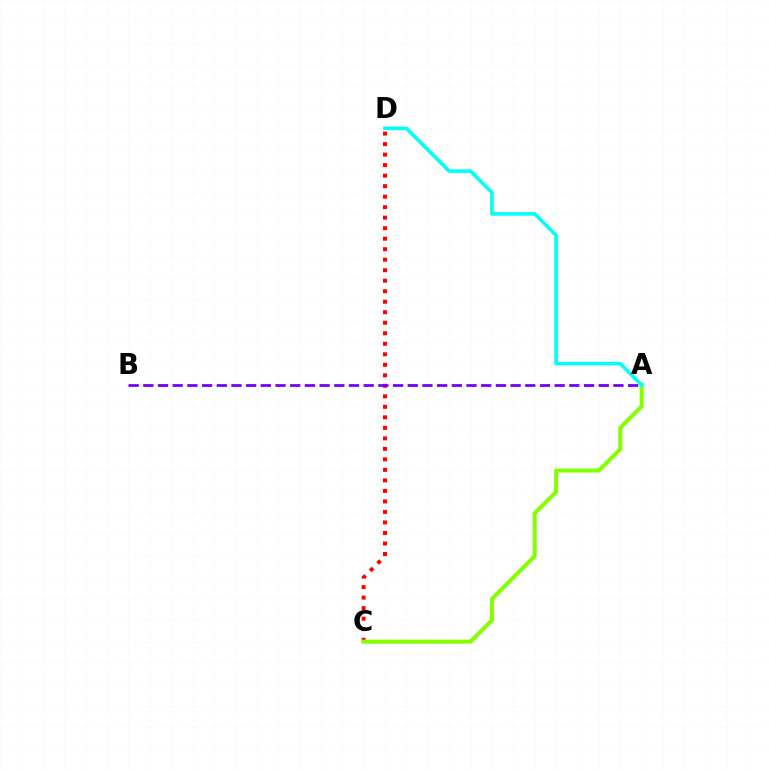{('C', 'D'): [{'color': '#ff0000', 'line_style': 'dotted', 'thickness': 2.86}], ('A', 'B'): [{'color': '#7200ff', 'line_style': 'dashed', 'thickness': 2.0}], ('A', 'C'): [{'color': '#84ff00', 'line_style': 'solid', 'thickness': 2.89}], ('A', 'D'): [{'color': '#00fff6', 'line_style': 'solid', 'thickness': 2.58}]}